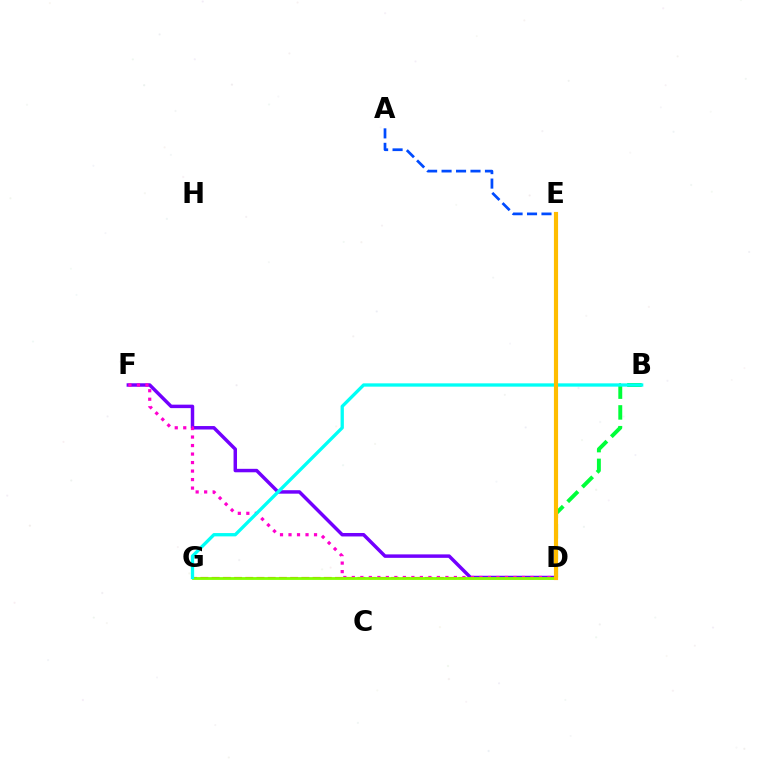{('A', 'E'): [{'color': '#004bff', 'line_style': 'dashed', 'thickness': 1.96}], ('B', 'D'): [{'color': '#00ff39', 'line_style': 'dashed', 'thickness': 2.82}], ('D', 'G'): [{'color': '#ff0000', 'line_style': 'dashed', 'thickness': 1.52}, {'color': '#84ff00', 'line_style': 'solid', 'thickness': 2.03}], ('D', 'F'): [{'color': '#7200ff', 'line_style': 'solid', 'thickness': 2.5}, {'color': '#ff00cf', 'line_style': 'dotted', 'thickness': 2.31}], ('B', 'G'): [{'color': '#00fff6', 'line_style': 'solid', 'thickness': 2.38}], ('D', 'E'): [{'color': '#ffbd00', 'line_style': 'solid', 'thickness': 2.99}]}